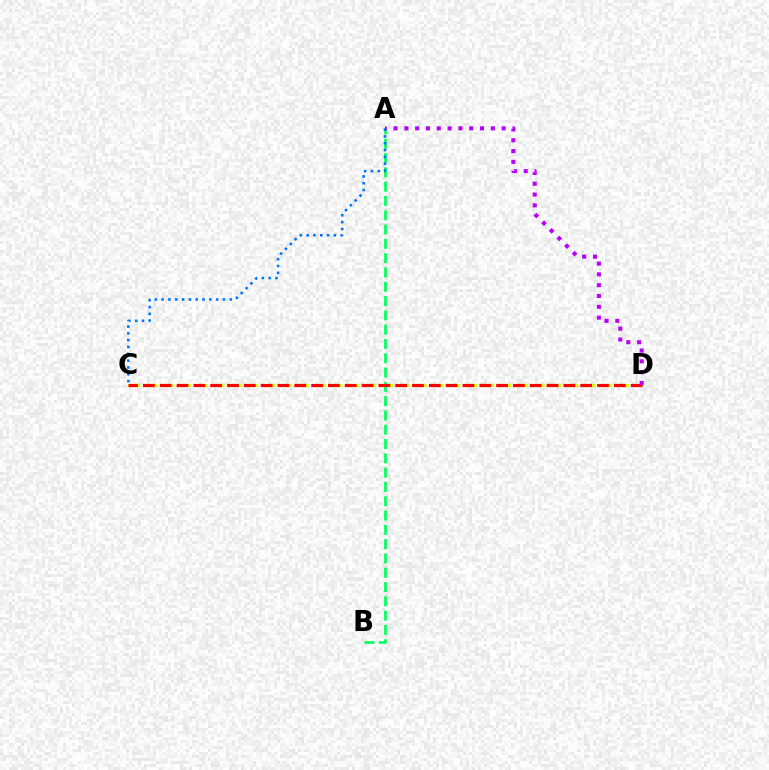{('A', 'B'): [{'color': '#00ff5c', 'line_style': 'dashed', 'thickness': 1.94}], ('C', 'D'): [{'color': '#d1ff00', 'line_style': 'dashed', 'thickness': 2.29}, {'color': '#ff0000', 'line_style': 'dashed', 'thickness': 2.28}], ('A', 'C'): [{'color': '#0074ff', 'line_style': 'dotted', 'thickness': 1.85}], ('A', 'D'): [{'color': '#b900ff', 'line_style': 'dotted', 'thickness': 2.94}]}